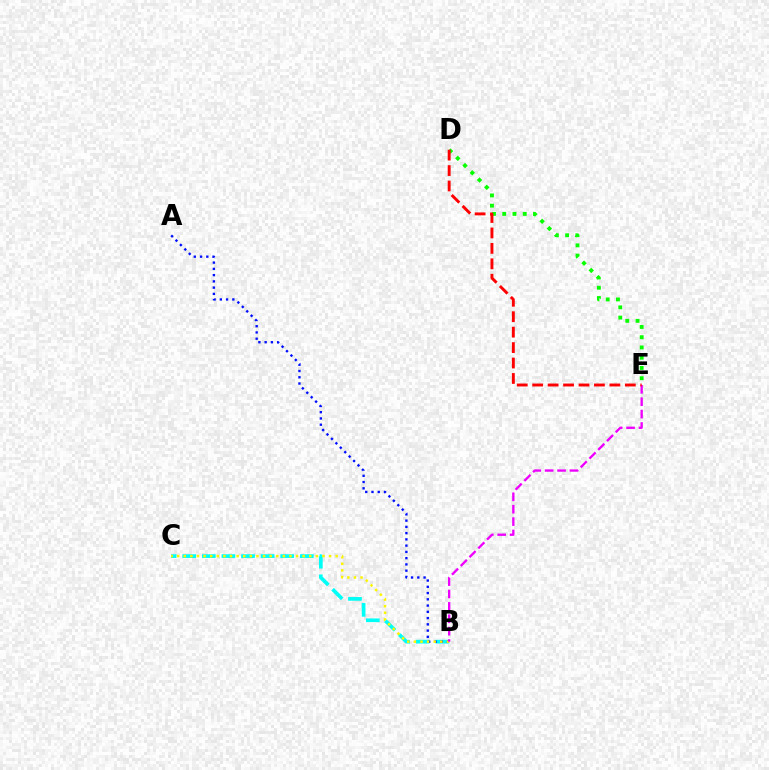{('D', 'E'): [{'color': '#08ff00', 'line_style': 'dotted', 'thickness': 2.78}, {'color': '#ff0000', 'line_style': 'dashed', 'thickness': 2.1}], ('B', 'C'): [{'color': '#00fff6', 'line_style': 'dashed', 'thickness': 2.66}, {'color': '#fcf500', 'line_style': 'dotted', 'thickness': 1.79}], ('A', 'B'): [{'color': '#0010ff', 'line_style': 'dotted', 'thickness': 1.7}], ('B', 'E'): [{'color': '#ee00ff', 'line_style': 'dashed', 'thickness': 1.68}]}